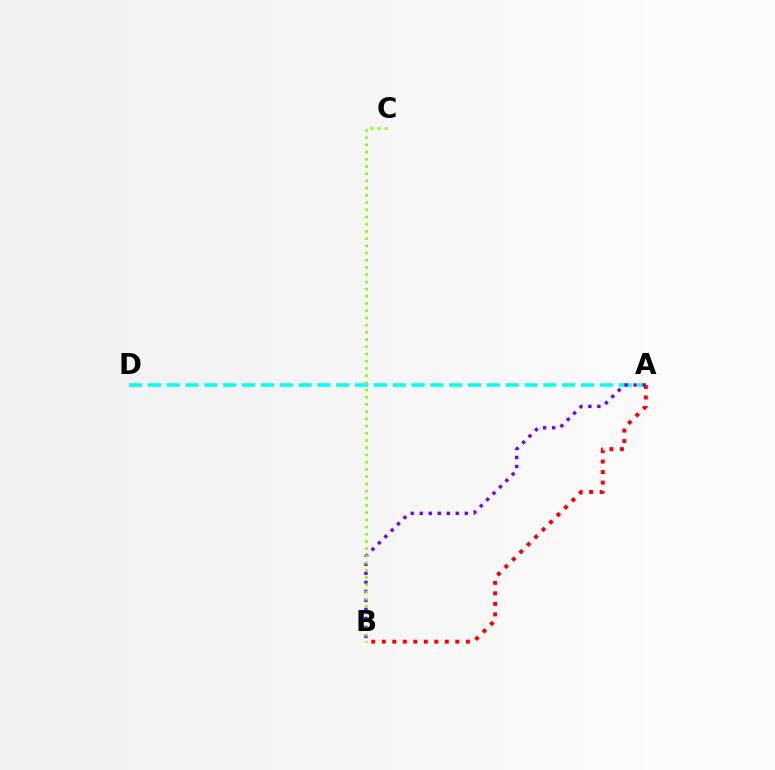{('A', 'D'): [{'color': '#00fff6', 'line_style': 'dashed', 'thickness': 2.56}], ('A', 'B'): [{'color': '#7200ff', 'line_style': 'dotted', 'thickness': 2.45}, {'color': '#ff0000', 'line_style': 'dotted', 'thickness': 2.85}], ('B', 'C'): [{'color': '#84ff00', 'line_style': 'dotted', 'thickness': 1.96}]}